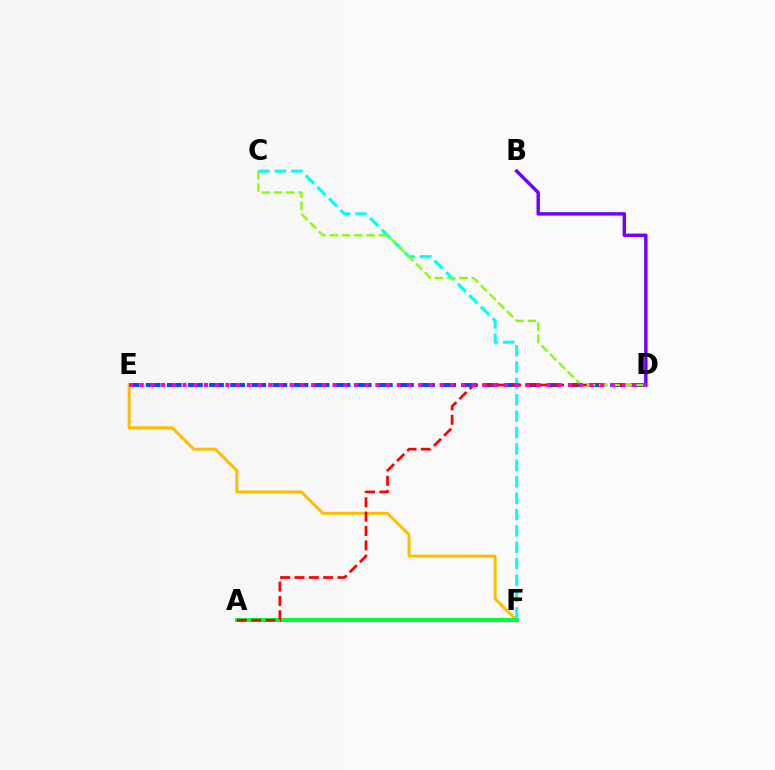{('D', 'E'): [{'color': '#004bff', 'line_style': 'dashed', 'thickness': 2.87}, {'color': '#ff00cf', 'line_style': 'dotted', 'thickness': 2.91}], ('E', 'F'): [{'color': '#ffbd00', 'line_style': 'solid', 'thickness': 2.14}], ('B', 'D'): [{'color': '#7200ff', 'line_style': 'solid', 'thickness': 2.46}], ('A', 'F'): [{'color': '#00ff39', 'line_style': 'solid', 'thickness': 2.9}], ('C', 'F'): [{'color': '#00fff6', 'line_style': 'dashed', 'thickness': 2.23}], ('A', 'D'): [{'color': '#ff0000', 'line_style': 'dashed', 'thickness': 1.95}], ('C', 'D'): [{'color': '#84ff00', 'line_style': 'dashed', 'thickness': 1.67}]}